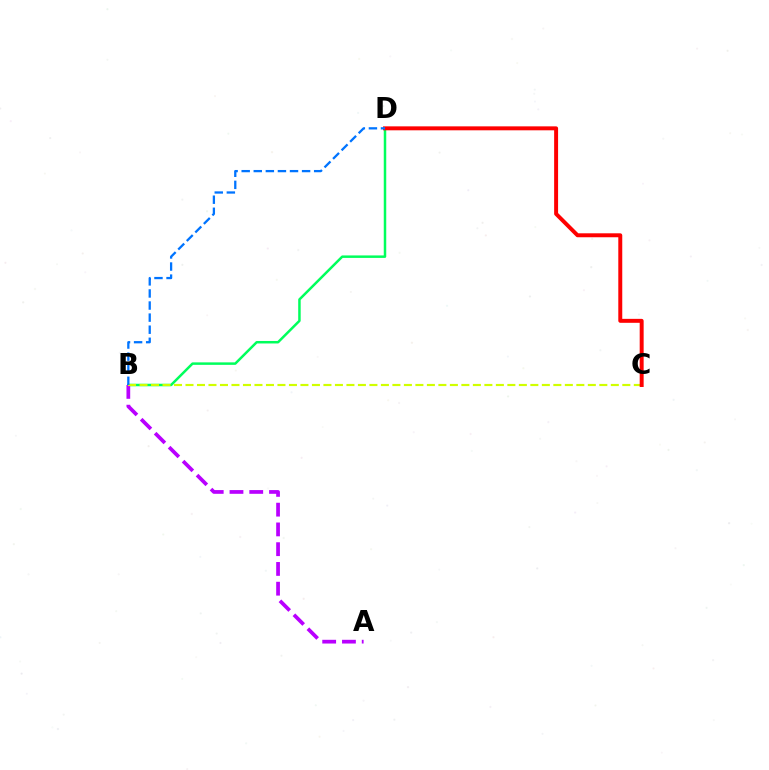{('B', 'D'): [{'color': '#00ff5c', 'line_style': 'solid', 'thickness': 1.79}, {'color': '#0074ff', 'line_style': 'dashed', 'thickness': 1.64}], ('A', 'B'): [{'color': '#b900ff', 'line_style': 'dashed', 'thickness': 2.68}], ('B', 'C'): [{'color': '#d1ff00', 'line_style': 'dashed', 'thickness': 1.56}], ('C', 'D'): [{'color': '#ff0000', 'line_style': 'solid', 'thickness': 2.85}]}